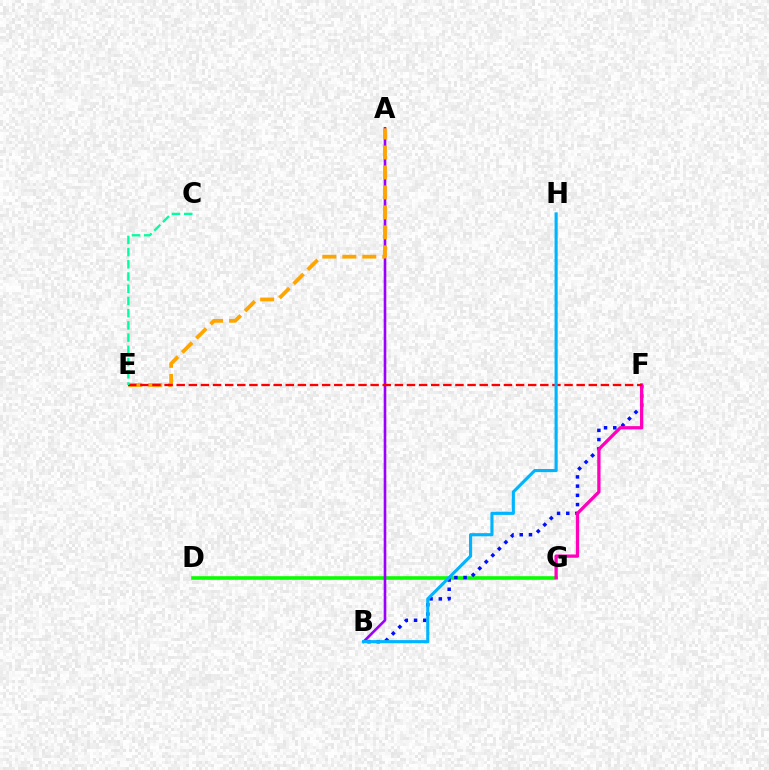{('D', 'G'): [{'color': '#b3ff00', 'line_style': 'dotted', 'thickness': 1.62}, {'color': '#08ff00', 'line_style': 'solid', 'thickness': 2.58}], ('B', 'F'): [{'color': '#0010ff', 'line_style': 'dotted', 'thickness': 2.51}], ('F', 'G'): [{'color': '#ff00bd', 'line_style': 'solid', 'thickness': 2.37}], ('A', 'B'): [{'color': '#9b00ff', 'line_style': 'solid', 'thickness': 1.88}], ('A', 'E'): [{'color': '#ffa500', 'line_style': 'dashed', 'thickness': 2.71}], ('E', 'F'): [{'color': '#ff0000', 'line_style': 'dashed', 'thickness': 1.65}], ('C', 'E'): [{'color': '#00ff9d', 'line_style': 'dashed', 'thickness': 1.66}], ('B', 'H'): [{'color': '#00b5ff', 'line_style': 'solid', 'thickness': 2.25}]}